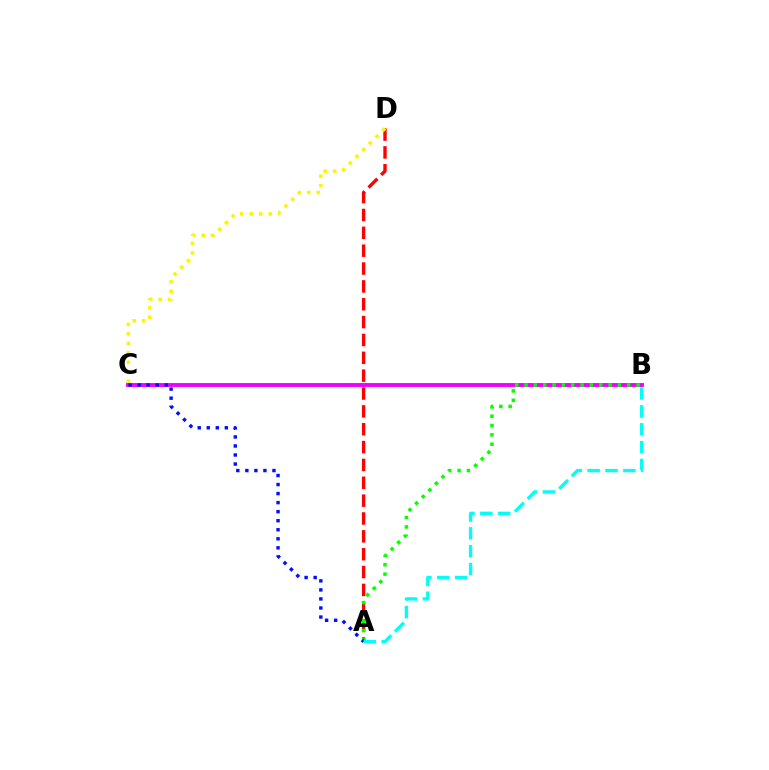{('A', 'D'): [{'color': '#ff0000', 'line_style': 'dashed', 'thickness': 2.43}], ('C', 'D'): [{'color': '#fcf500', 'line_style': 'dotted', 'thickness': 2.57}], ('B', 'C'): [{'color': '#ee00ff', 'line_style': 'solid', 'thickness': 2.79}], ('A', 'B'): [{'color': '#08ff00', 'line_style': 'dotted', 'thickness': 2.54}, {'color': '#00fff6', 'line_style': 'dashed', 'thickness': 2.43}], ('A', 'C'): [{'color': '#0010ff', 'line_style': 'dotted', 'thickness': 2.46}]}